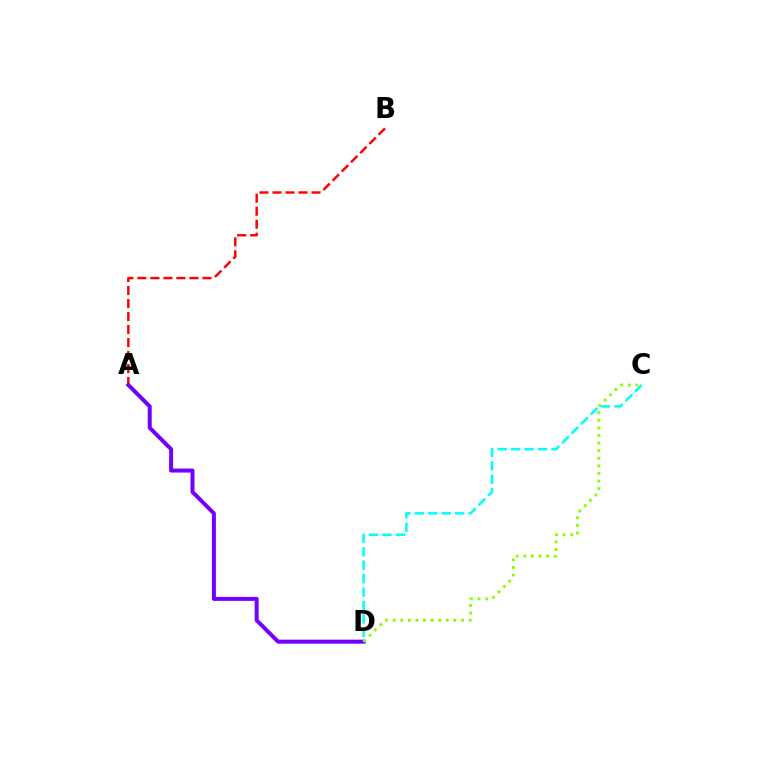{('A', 'B'): [{'color': '#ff0000', 'line_style': 'dashed', 'thickness': 1.77}], ('A', 'D'): [{'color': '#7200ff', 'line_style': 'solid', 'thickness': 2.88}], ('C', 'D'): [{'color': '#84ff00', 'line_style': 'dotted', 'thickness': 2.06}, {'color': '#00fff6', 'line_style': 'dashed', 'thickness': 1.83}]}